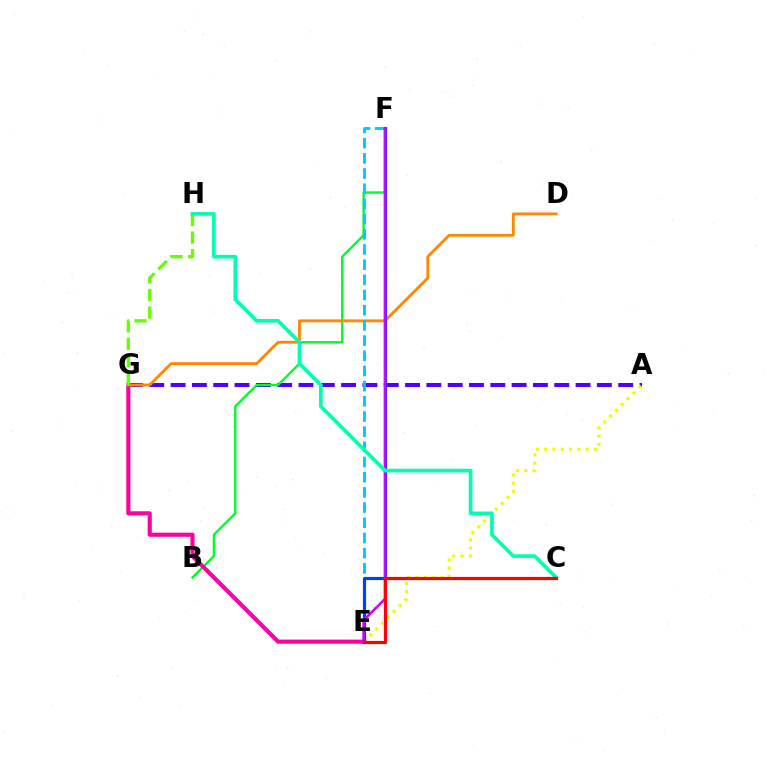{('A', 'G'): [{'color': '#4f00ff', 'line_style': 'dashed', 'thickness': 2.9}], ('B', 'F'): [{'color': '#00ff27', 'line_style': 'solid', 'thickness': 1.72}], ('E', 'G'): [{'color': '#ff00a0', 'line_style': 'solid', 'thickness': 2.97}], ('D', 'G'): [{'color': '#ff8800', 'line_style': 'solid', 'thickness': 2.05}], ('A', 'E'): [{'color': '#eeff00', 'line_style': 'dotted', 'thickness': 2.25}], ('E', 'F'): [{'color': '#00c7ff', 'line_style': 'dashed', 'thickness': 2.06}, {'color': '#003fff', 'line_style': 'solid', 'thickness': 2.28}, {'color': '#d600ff', 'line_style': 'solid', 'thickness': 1.87}], ('G', 'H'): [{'color': '#66ff00', 'line_style': 'dashed', 'thickness': 2.38}], ('C', 'H'): [{'color': '#00ffaf', 'line_style': 'solid', 'thickness': 2.65}], ('C', 'E'): [{'color': '#ff0000', 'line_style': 'solid', 'thickness': 2.29}]}